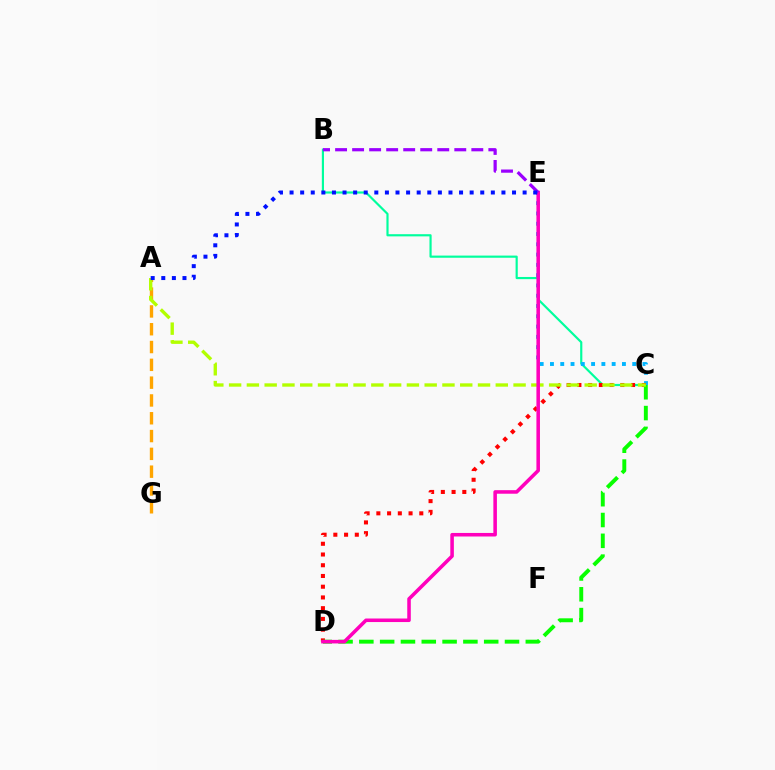{('A', 'G'): [{'color': '#ffa500', 'line_style': 'dashed', 'thickness': 2.42}], ('B', 'C'): [{'color': '#00ff9d', 'line_style': 'solid', 'thickness': 1.56}], ('C', 'E'): [{'color': '#00b5ff', 'line_style': 'dotted', 'thickness': 2.79}], ('C', 'D'): [{'color': '#ff0000', 'line_style': 'dotted', 'thickness': 2.92}, {'color': '#08ff00', 'line_style': 'dashed', 'thickness': 2.83}], ('A', 'C'): [{'color': '#b3ff00', 'line_style': 'dashed', 'thickness': 2.42}], ('D', 'E'): [{'color': '#ff00bd', 'line_style': 'solid', 'thickness': 2.56}], ('B', 'E'): [{'color': '#9b00ff', 'line_style': 'dashed', 'thickness': 2.31}], ('A', 'E'): [{'color': '#0010ff', 'line_style': 'dotted', 'thickness': 2.88}]}